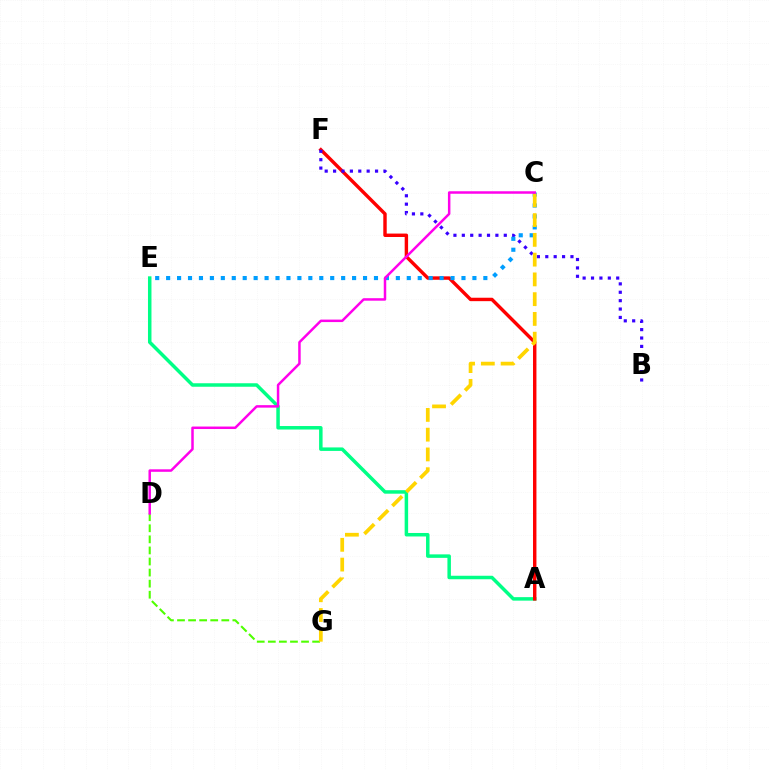{('D', 'G'): [{'color': '#4fff00', 'line_style': 'dashed', 'thickness': 1.5}], ('A', 'E'): [{'color': '#00ff86', 'line_style': 'solid', 'thickness': 2.51}], ('A', 'F'): [{'color': '#ff0000', 'line_style': 'solid', 'thickness': 2.46}], ('B', 'F'): [{'color': '#3700ff', 'line_style': 'dotted', 'thickness': 2.28}], ('C', 'E'): [{'color': '#009eff', 'line_style': 'dotted', 'thickness': 2.97}], ('C', 'G'): [{'color': '#ffd500', 'line_style': 'dashed', 'thickness': 2.68}], ('C', 'D'): [{'color': '#ff00ed', 'line_style': 'solid', 'thickness': 1.79}]}